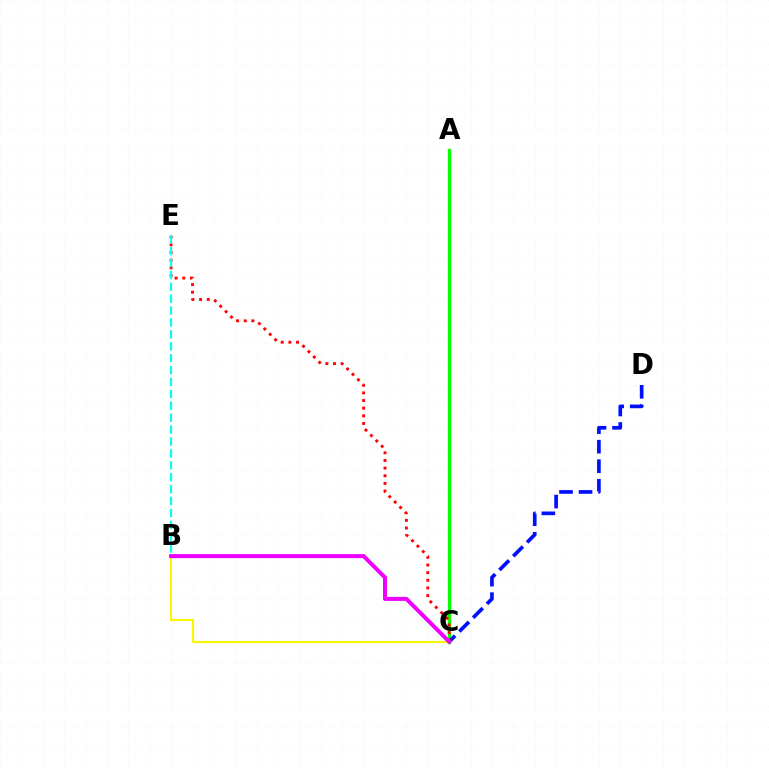{('A', 'C'): [{'color': '#08ff00', 'line_style': 'solid', 'thickness': 2.37}], ('B', 'C'): [{'color': '#fcf500', 'line_style': 'solid', 'thickness': 1.52}, {'color': '#ee00ff', 'line_style': 'solid', 'thickness': 2.89}], ('C', 'D'): [{'color': '#0010ff', 'line_style': 'dashed', 'thickness': 2.65}], ('C', 'E'): [{'color': '#ff0000', 'line_style': 'dotted', 'thickness': 2.08}], ('B', 'E'): [{'color': '#00fff6', 'line_style': 'dashed', 'thickness': 1.62}]}